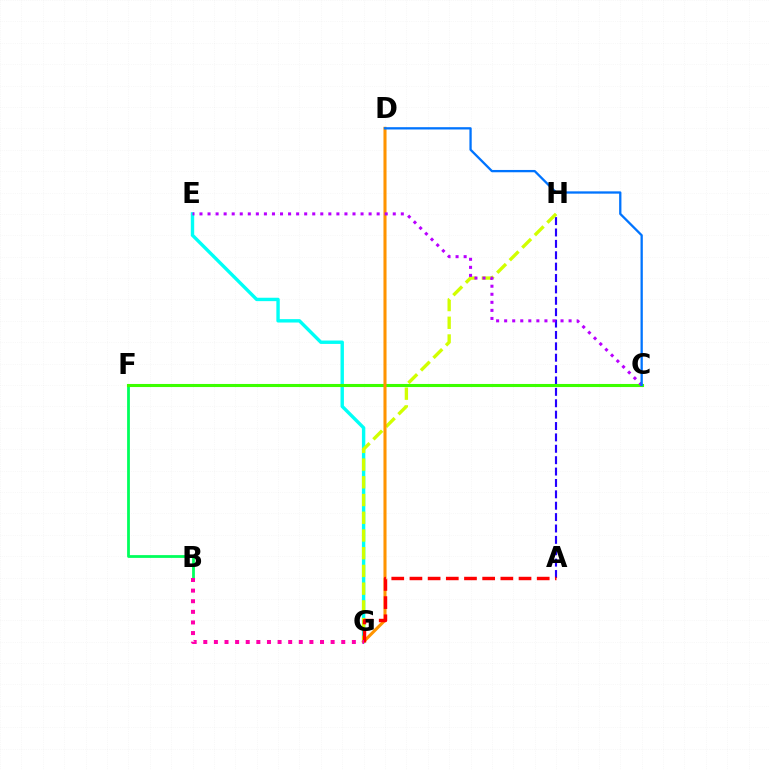{('A', 'H'): [{'color': '#2500ff', 'line_style': 'dashed', 'thickness': 1.55}], ('B', 'F'): [{'color': '#00ff5c', 'line_style': 'solid', 'thickness': 2.01}], ('E', 'G'): [{'color': '#00fff6', 'line_style': 'solid', 'thickness': 2.44}], ('C', 'F'): [{'color': '#3dff00', 'line_style': 'solid', 'thickness': 2.21}], ('G', 'H'): [{'color': '#d1ff00', 'line_style': 'dashed', 'thickness': 2.41}], ('D', 'G'): [{'color': '#ff9400', 'line_style': 'solid', 'thickness': 2.21}], ('C', 'E'): [{'color': '#b900ff', 'line_style': 'dotted', 'thickness': 2.19}], ('C', 'D'): [{'color': '#0074ff', 'line_style': 'solid', 'thickness': 1.65}], ('A', 'G'): [{'color': '#ff0000', 'line_style': 'dashed', 'thickness': 2.47}], ('B', 'G'): [{'color': '#ff00ac', 'line_style': 'dotted', 'thickness': 2.88}]}